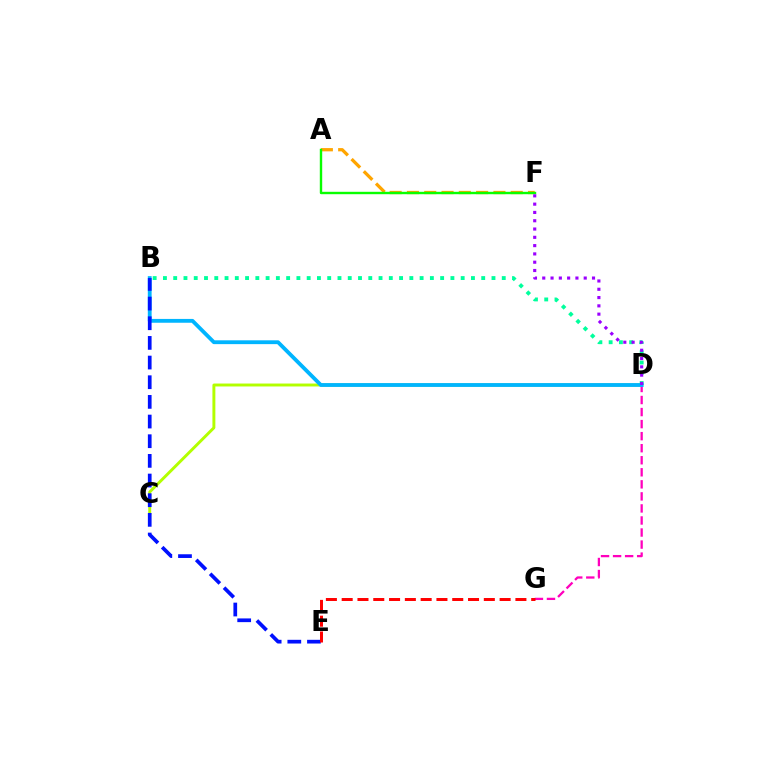{('C', 'D'): [{'color': '#b3ff00', 'line_style': 'solid', 'thickness': 2.11}], ('D', 'G'): [{'color': '#ff00bd', 'line_style': 'dashed', 'thickness': 1.64}], ('A', 'F'): [{'color': '#ffa500', 'line_style': 'dashed', 'thickness': 2.35}, {'color': '#08ff00', 'line_style': 'solid', 'thickness': 1.73}], ('B', 'D'): [{'color': '#00ff9d', 'line_style': 'dotted', 'thickness': 2.79}, {'color': '#00b5ff', 'line_style': 'solid', 'thickness': 2.75}], ('D', 'F'): [{'color': '#9b00ff', 'line_style': 'dotted', 'thickness': 2.25}], ('B', 'E'): [{'color': '#0010ff', 'line_style': 'dashed', 'thickness': 2.67}], ('E', 'G'): [{'color': '#ff0000', 'line_style': 'dashed', 'thickness': 2.15}]}